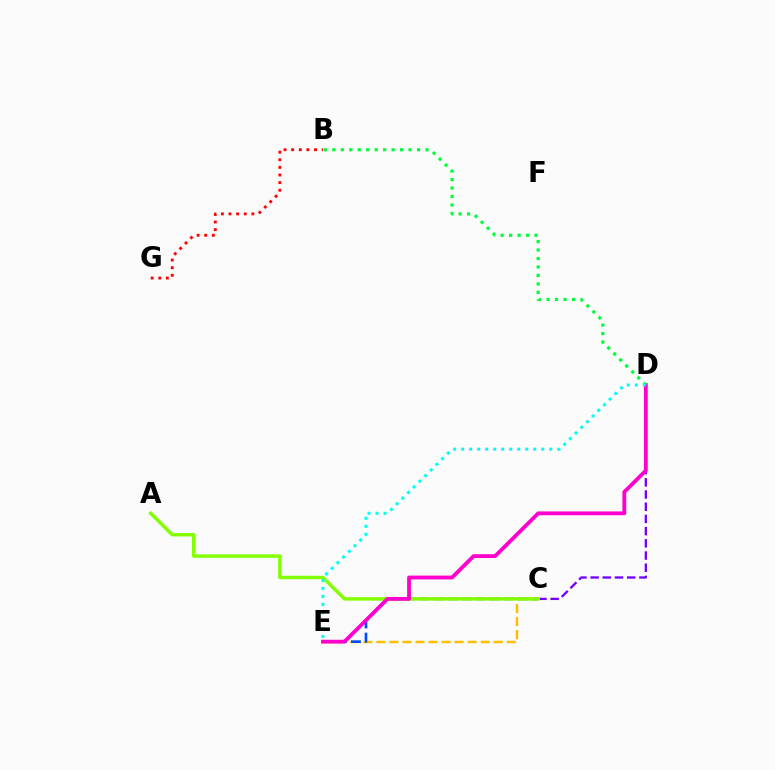{('C', 'E'): [{'color': '#ffbd00', 'line_style': 'dashed', 'thickness': 1.77}, {'color': '#004bff', 'line_style': 'dashed', 'thickness': 1.91}], ('B', 'G'): [{'color': '#ff0000', 'line_style': 'dotted', 'thickness': 2.07}], ('C', 'D'): [{'color': '#7200ff', 'line_style': 'dashed', 'thickness': 1.66}], ('A', 'C'): [{'color': '#84ff00', 'line_style': 'solid', 'thickness': 2.5}], ('D', 'E'): [{'color': '#ff00cf', 'line_style': 'solid', 'thickness': 2.74}, {'color': '#00fff6', 'line_style': 'dotted', 'thickness': 2.18}], ('B', 'D'): [{'color': '#00ff39', 'line_style': 'dotted', 'thickness': 2.3}]}